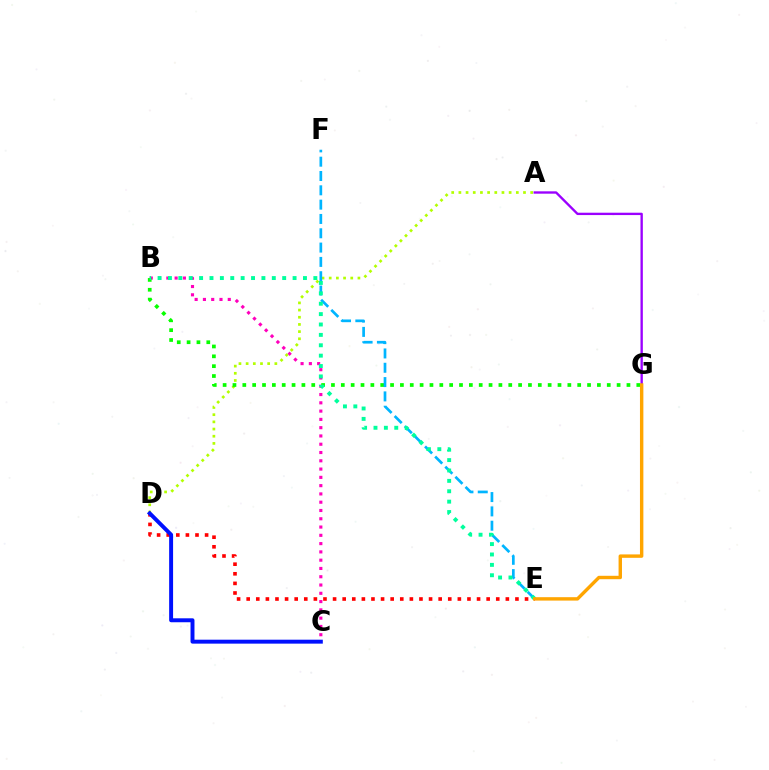{('B', 'C'): [{'color': '#ff00bd', 'line_style': 'dotted', 'thickness': 2.25}], ('A', 'D'): [{'color': '#b3ff00', 'line_style': 'dotted', 'thickness': 1.95}], ('D', 'E'): [{'color': '#ff0000', 'line_style': 'dotted', 'thickness': 2.61}], ('C', 'D'): [{'color': '#0010ff', 'line_style': 'solid', 'thickness': 2.84}], ('B', 'G'): [{'color': '#08ff00', 'line_style': 'dotted', 'thickness': 2.68}], ('E', 'F'): [{'color': '#00b5ff', 'line_style': 'dashed', 'thickness': 1.95}], ('A', 'G'): [{'color': '#9b00ff', 'line_style': 'solid', 'thickness': 1.7}], ('B', 'E'): [{'color': '#00ff9d', 'line_style': 'dotted', 'thickness': 2.82}], ('E', 'G'): [{'color': '#ffa500', 'line_style': 'solid', 'thickness': 2.45}]}